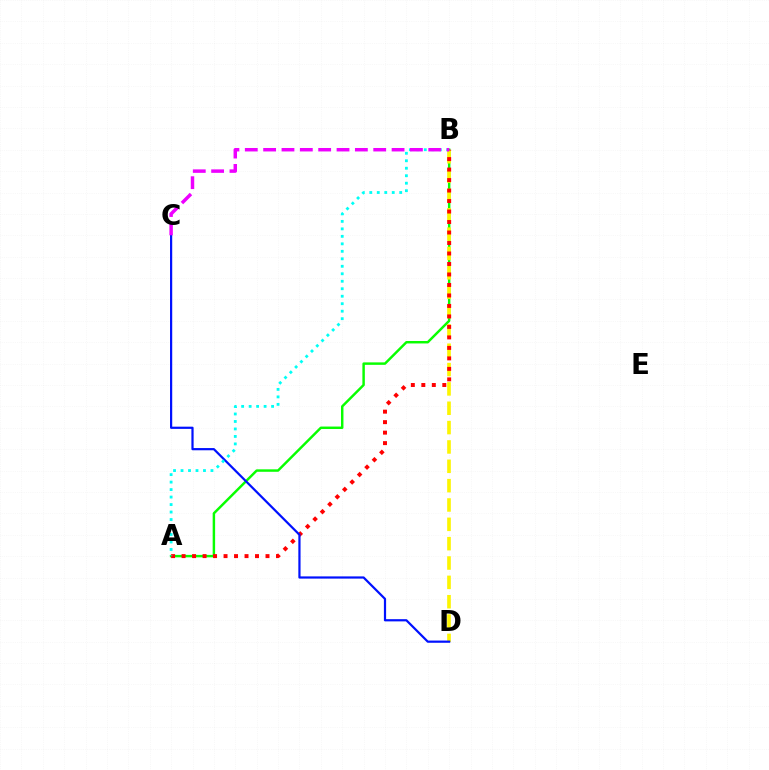{('A', 'B'): [{'color': '#08ff00', 'line_style': 'solid', 'thickness': 1.77}, {'color': '#ff0000', 'line_style': 'dotted', 'thickness': 2.85}, {'color': '#00fff6', 'line_style': 'dotted', 'thickness': 2.03}], ('B', 'D'): [{'color': '#fcf500', 'line_style': 'dashed', 'thickness': 2.63}], ('C', 'D'): [{'color': '#0010ff', 'line_style': 'solid', 'thickness': 1.59}], ('B', 'C'): [{'color': '#ee00ff', 'line_style': 'dashed', 'thickness': 2.49}]}